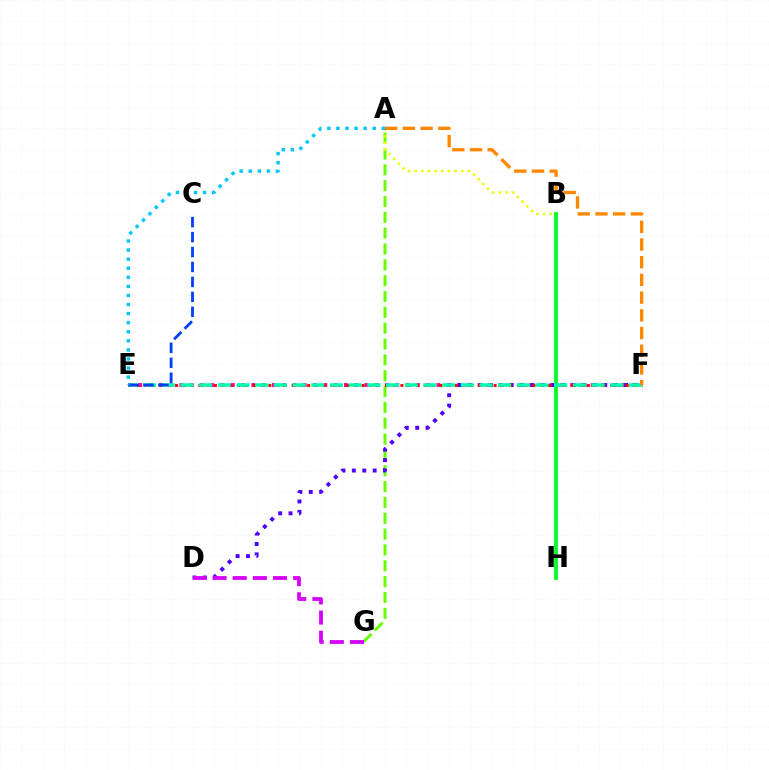{('A', 'G'): [{'color': '#66ff00', 'line_style': 'dashed', 'thickness': 2.15}], ('A', 'B'): [{'color': '#eeff00', 'line_style': 'dotted', 'thickness': 1.8}], ('E', 'F'): [{'color': '#ff00a0', 'line_style': 'dotted', 'thickness': 2.79}, {'color': '#ff0000', 'line_style': 'dotted', 'thickness': 2.11}, {'color': '#00ffaf', 'line_style': 'dashed', 'thickness': 2.54}], ('D', 'F'): [{'color': '#4f00ff', 'line_style': 'dotted', 'thickness': 2.83}], ('D', 'G'): [{'color': '#d600ff', 'line_style': 'dashed', 'thickness': 2.74}], ('B', 'H'): [{'color': '#00ff27', 'line_style': 'solid', 'thickness': 2.72}], ('C', 'E'): [{'color': '#003fff', 'line_style': 'dashed', 'thickness': 2.03}], ('A', 'F'): [{'color': '#ff8800', 'line_style': 'dashed', 'thickness': 2.41}], ('A', 'E'): [{'color': '#00c7ff', 'line_style': 'dotted', 'thickness': 2.46}]}